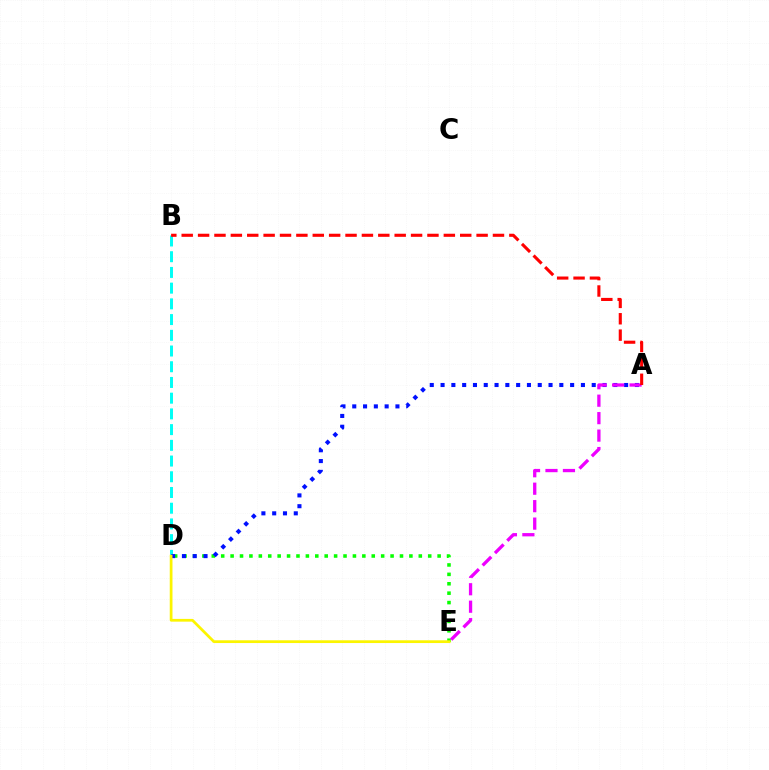{('D', 'E'): [{'color': '#08ff00', 'line_style': 'dotted', 'thickness': 2.56}, {'color': '#fcf500', 'line_style': 'solid', 'thickness': 1.97}], ('B', 'D'): [{'color': '#00fff6', 'line_style': 'dashed', 'thickness': 2.14}], ('A', 'D'): [{'color': '#0010ff', 'line_style': 'dotted', 'thickness': 2.93}], ('A', 'E'): [{'color': '#ee00ff', 'line_style': 'dashed', 'thickness': 2.37}], ('A', 'B'): [{'color': '#ff0000', 'line_style': 'dashed', 'thickness': 2.23}]}